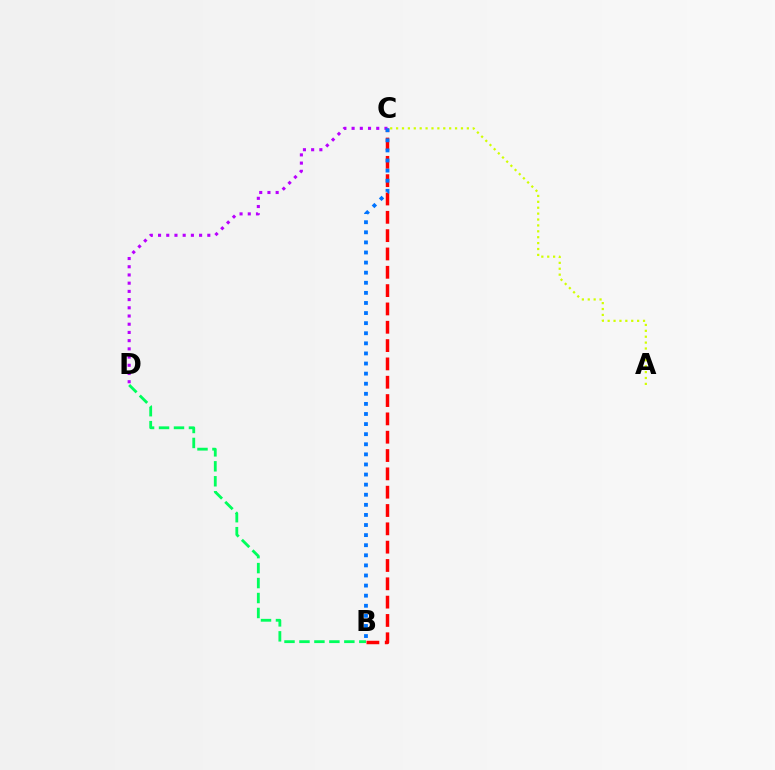{('B', 'C'): [{'color': '#ff0000', 'line_style': 'dashed', 'thickness': 2.49}, {'color': '#0074ff', 'line_style': 'dotted', 'thickness': 2.74}], ('A', 'C'): [{'color': '#d1ff00', 'line_style': 'dotted', 'thickness': 1.6}], ('B', 'D'): [{'color': '#00ff5c', 'line_style': 'dashed', 'thickness': 2.03}], ('C', 'D'): [{'color': '#b900ff', 'line_style': 'dotted', 'thickness': 2.23}]}